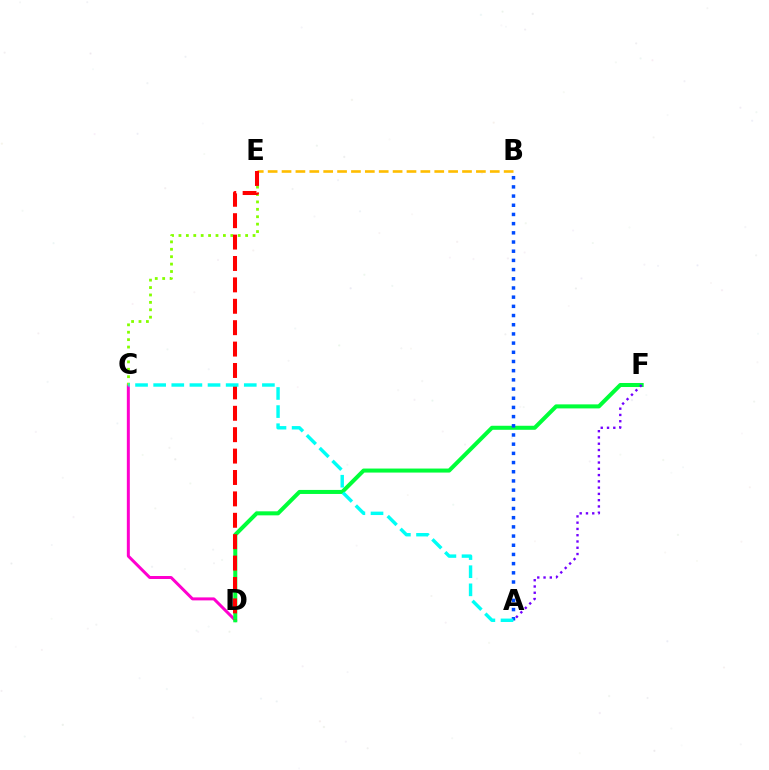{('C', 'D'): [{'color': '#ff00cf', 'line_style': 'solid', 'thickness': 2.15}], ('D', 'F'): [{'color': '#00ff39', 'line_style': 'solid', 'thickness': 2.9}], ('A', 'B'): [{'color': '#004bff', 'line_style': 'dotted', 'thickness': 2.5}], ('C', 'E'): [{'color': '#84ff00', 'line_style': 'dotted', 'thickness': 2.01}], ('A', 'F'): [{'color': '#7200ff', 'line_style': 'dotted', 'thickness': 1.7}], ('B', 'E'): [{'color': '#ffbd00', 'line_style': 'dashed', 'thickness': 1.89}], ('D', 'E'): [{'color': '#ff0000', 'line_style': 'dashed', 'thickness': 2.91}], ('A', 'C'): [{'color': '#00fff6', 'line_style': 'dashed', 'thickness': 2.46}]}